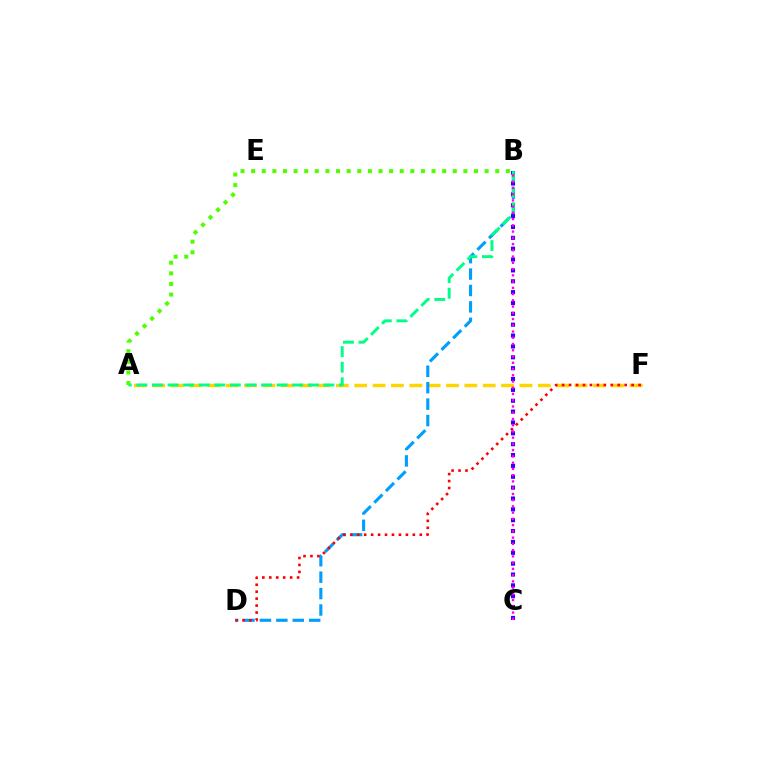{('A', 'F'): [{'color': '#ffd500', 'line_style': 'dashed', 'thickness': 2.49}], ('B', 'D'): [{'color': '#009eff', 'line_style': 'dashed', 'thickness': 2.23}], ('B', 'C'): [{'color': '#3700ff', 'line_style': 'dotted', 'thickness': 2.95}, {'color': '#ff00ed', 'line_style': 'dotted', 'thickness': 1.7}], ('A', 'B'): [{'color': '#00ff86', 'line_style': 'dashed', 'thickness': 2.12}, {'color': '#4fff00', 'line_style': 'dotted', 'thickness': 2.88}], ('D', 'F'): [{'color': '#ff0000', 'line_style': 'dotted', 'thickness': 1.89}]}